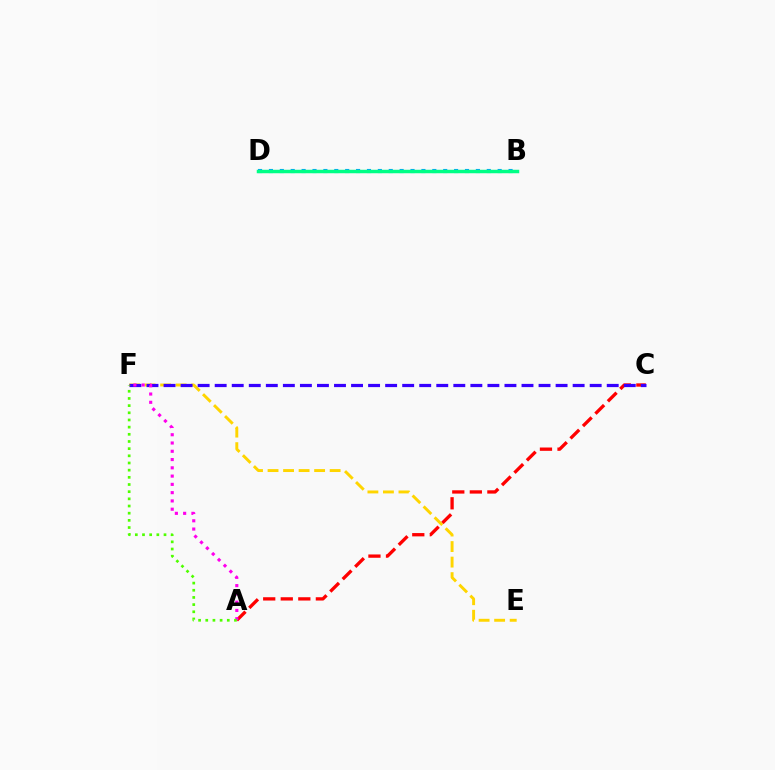{('E', 'F'): [{'color': '#ffd500', 'line_style': 'dashed', 'thickness': 2.11}], ('B', 'D'): [{'color': '#009eff', 'line_style': 'dotted', 'thickness': 2.96}, {'color': '#00ff86', 'line_style': 'solid', 'thickness': 2.5}], ('A', 'C'): [{'color': '#ff0000', 'line_style': 'dashed', 'thickness': 2.38}], ('C', 'F'): [{'color': '#3700ff', 'line_style': 'dashed', 'thickness': 2.32}], ('A', 'F'): [{'color': '#ff00ed', 'line_style': 'dotted', 'thickness': 2.25}, {'color': '#4fff00', 'line_style': 'dotted', 'thickness': 1.95}]}